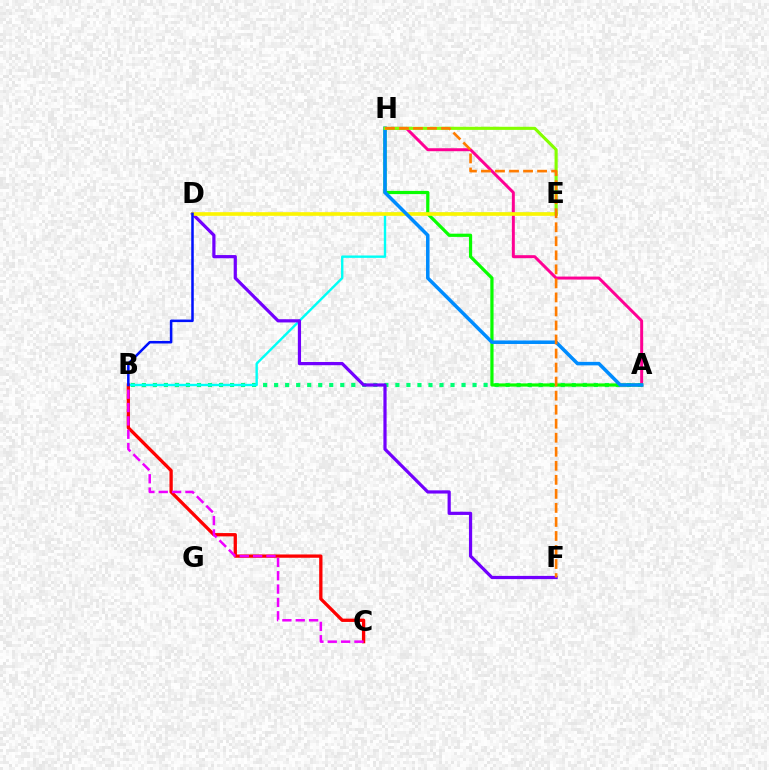{('A', 'B'): [{'color': '#00ff74', 'line_style': 'dotted', 'thickness': 3.0}], ('B', 'E'): [{'color': '#00fff6', 'line_style': 'solid', 'thickness': 1.72}], ('A', 'H'): [{'color': '#ff0094', 'line_style': 'solid', 'thickness': 2.14}, {'color': '#08ff00', 'line_style': 'solid', 'thickness': 2.31}, {'color': '#008cff', 'line_style': 'solid', 'thickness': 2.53}], ('D', 'F'): [{'color': '#7200ff', 'line_style': 'solid', 'thickness': 2.31}], ('D', 'E'): [{'color': '#fcf500', 'line_style': 'solid', 'thickness': 2.62}], ('B', 'C'): [{'color': '#ff0000', 'line_style': 'solid', 'thickness': 2.37}, {'color': '#ee00ff', 'line_style': 'dashed', 'thickness': 1.81}], ('E', 'H'): [{'color': '#84ff00', 'line_style': 'solid', 'thickness': 2.24}], ('B', 'D'): [{'color': '#0010ff', 'line_style': 'solid', 'thickness': 1.82}], ('F', 'H'): [{'color': '#ff7c00', 'line_style': 'dashed', 'thickness': 1.91}]}